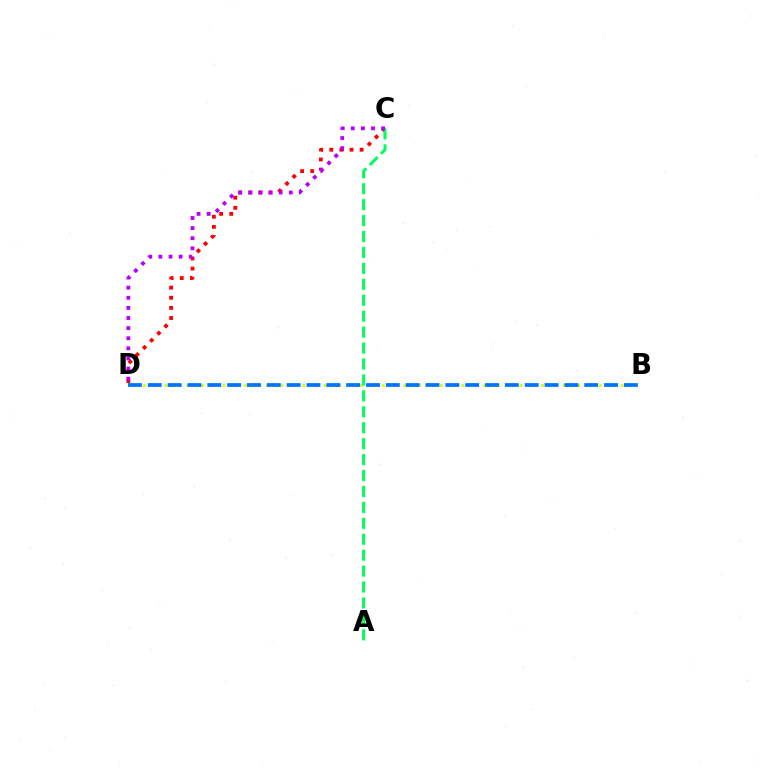{('C', 'D'): [{'color': '#ff0000', 'line_style': 'dotted', 'thickness': 2.75}, {'color': '#b900ff', 'line_style': 'dotted', 'thickness': 2.75}], ('B', 'D'): [{'color': '#d1ff00', 'line_style': 'dotted', 'thickness': 1.97}, {'color': '#0074ff', 'line_style': 'dashed', 'thickness': 2.7}], ('A', 'C'): [{'color': '#00ff5c', 'line_style': 'dashed', 'thickness': 2.16}]}